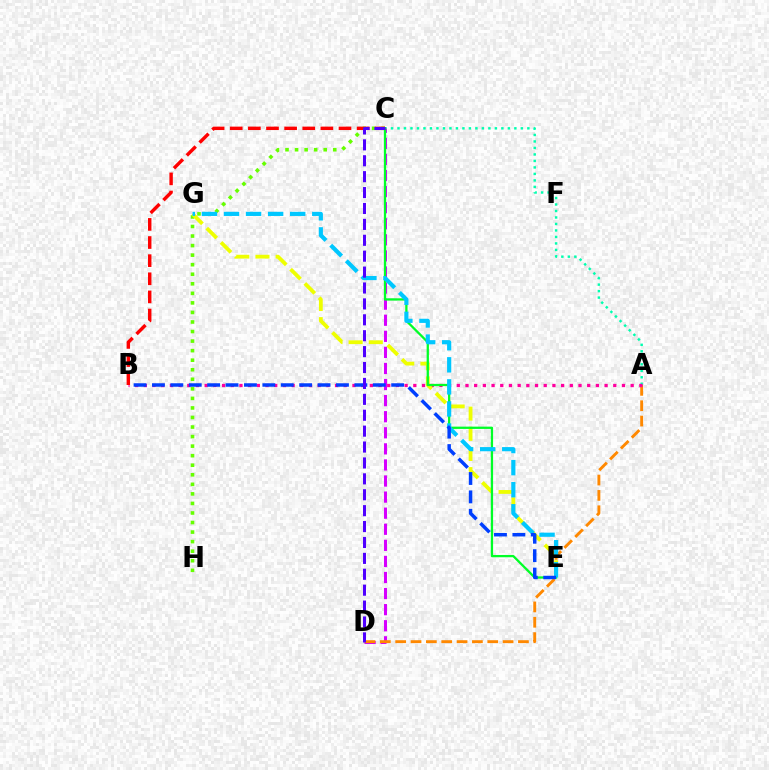{('A', 'C'): [{'color': '#00ffaf', 'line_style': 'dotted', 'thickness': 1.76}], ('C', 'H'): [{'color': '#66ff00', 'line_style': 'dotted', 'thickness': 2.59}], ('C', 'D'): [{'color': '#d600ff', 'line_style': 'dashed', 'thickness': 2.18}, {'color': '#4f00ff', 'line_style': 'dashed', 'thickness': 2.16}], ('A', 'D'): [{'color': '#ff8800', 'line_style': 'dashed', 'thickness': 2.08}], ('A', 'B'): [{'color': '#ff00a0', 'line_style': 'dotted', 'thickness': 2.36}], ('B', 'C'): [{'color': '#ff0000', 'line_style': 'dashed', 'thickness': 2.46}], ('E', 'G'): [{'color': '#eeff00', 'line_style': 'dashed', 'thickness': 2.74}, {'color': '#00c7ff', 'line_style': 'dashed', 'thickness': 3.0}], ('C', 'E'): [{'color': '#00ff27', 'line_style': 'solid', 'thickness': 1.64}], ('B', 'E'): [{'color': '#003fff', 'line_style': 'dashed', 'thickness': 2.5}]}